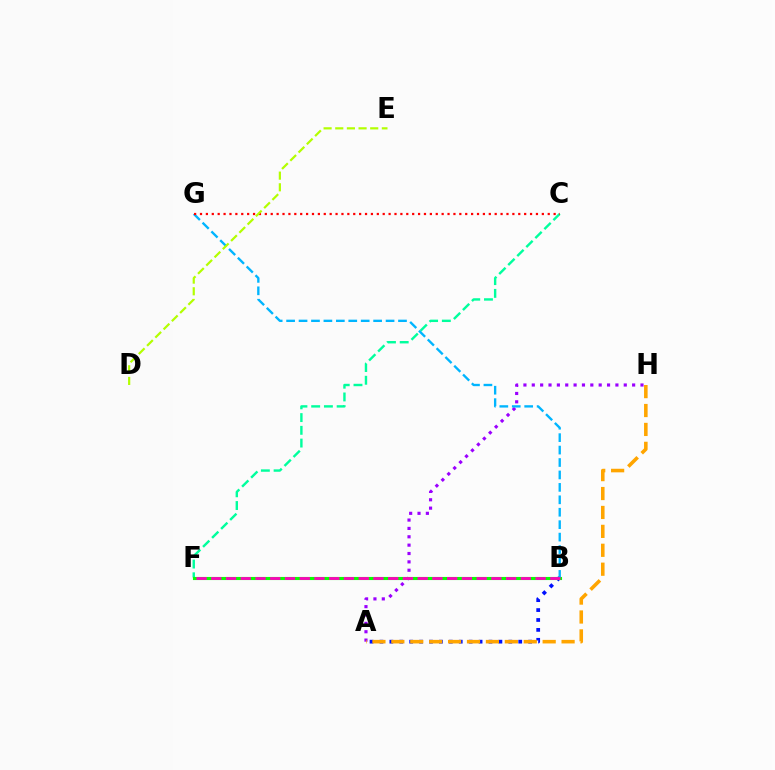{('A', 'B'): [{'color': '#0010ff', 'line_style': 'dotted', 'thickness': 2.69}], ('A', 'H'): [{'color': '#9b00ff', 'line_style': 'dotted', 'thickness': 2.27}, {'color': '#ffa500', 'line_style': 'dashed', 'thickness': 2.57}], ('C', 'F'): [{'color': '#00ff9d', 'line_style': 'dashed', 'thickness': 1.73}], ('B', 'F'): [{'color': '#08ff00', 'line_style': 'solid', 'thickness': 2.24}, {'color': '#ff00bd', 'line_style': 'dashed', 'thickness': 2.0}], ('B', 'G'): [{'color': '#00b5ff', 'line_style': 'dashed', 'thickness': 1.69}], ('C', 'G'): [{'color': '#ff0000', 'line_style': 'dotted', 'thickness': 1.6}], ('D', 'E'): [{'color': '#b3ff00', 'line_style': 'dashed', 'thickness': 1.58}]}